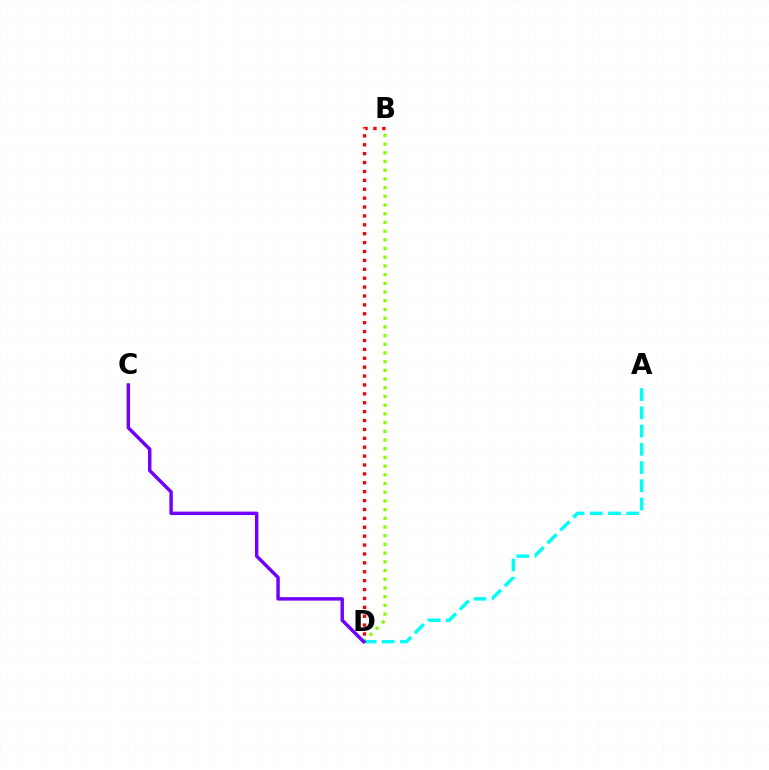{('B', 'D'): [{'color': '#84ff00', 'line_style': 'dotted', 'thickness': 2.36}, {'color': '#ff0000', 'line_style': 'dotted', 'thickness': 2.42}], ('A', 'D'): [{'color': '#00fff6', 'line_style': 'dashed', 'thickness': 2.48}], ('C', 'D'): [{'color': '#7200ff', 'line_style': 'solid', 'thickness': 2.49}]}